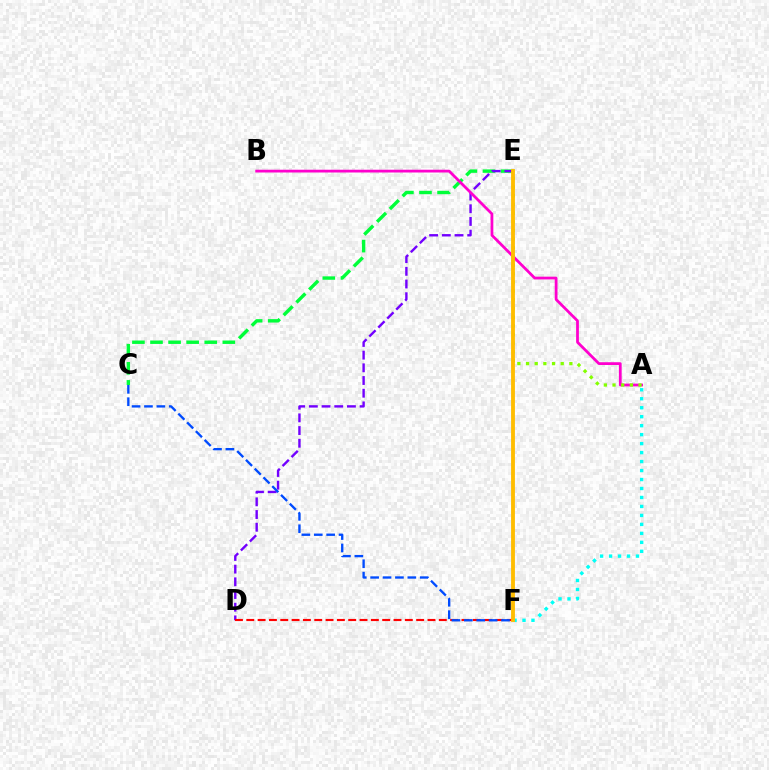{('C', 'E'): [{'color': '#00ff39', 'line_style': 'dashed', 'thickness': 2.46}], ('A', 'F'): [{'color': '#00fff6', 'line_style': 'dotted', 'thickness': 2.44}], ('D', 'E'): [{'color': '#7200ff', 'line_style': 'dashed', 'thickness': 1.72}], ('D', 'F'): [{'color': '#ff0000', 'line_style': 'dashed', 'thickness': 1.54}], ('A', 'B'): [{'color': '#ff00cf', 'line_style': 'solid', 'thickness': 1.99}], ('C', 'F'): [{'color': '#004bff', 'line_style': 'dashed', 'thickness': 1.68}], ('A', 'E'): [{'color': '#84ff00', 'line_style': 'dotted', 'thickness': 2.36}], ('E', 'F'): [{'color': '#ffbd00', 'line_style': 'solid', 'thickness': 2.77}]}